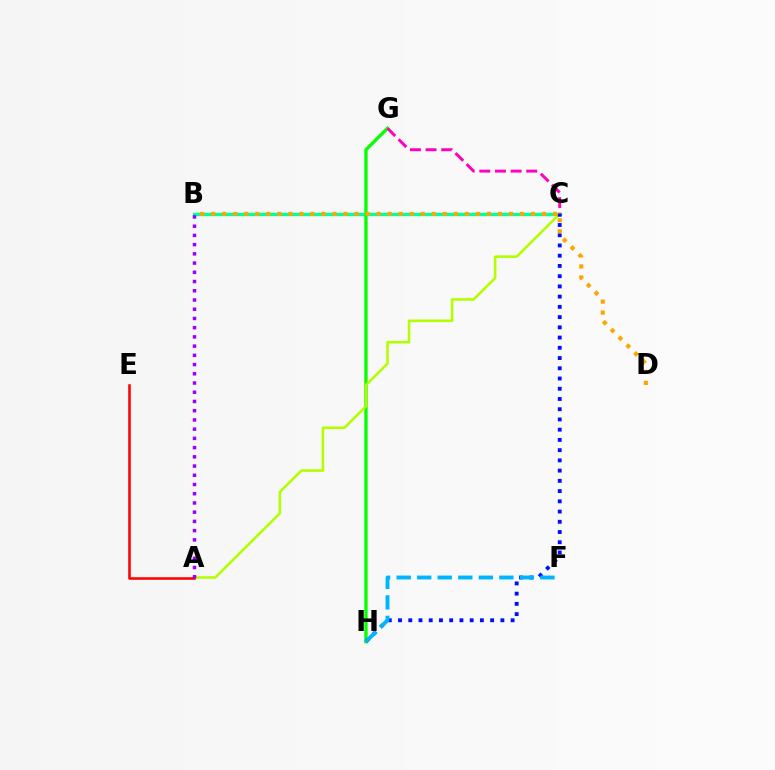{('B', 'C'): [{'color': '#00ff9d', 'line_style': 'solid', 'thickness': 2.45}], ('G', 'H'): [{'color': '#08ff00', 'line_style': 'solid', 'thickness': 2.4}], ('A', 'C'): [{'color': '#b3ff00', 'line_style': 'solid', 'thickness': 1.86}], ('C', 'H'): [{'color': '#0010ff', 'line_style': 'dotted', 'thickness': 2.78}], ('C', 'G'): [{'color': '#ff00bd', 'line_style': 'dashed', 'thickness': 2.12}], ('A', 'E'): [{'color': '#ff0000', 'line_style': 'solid', 'thickness': 1.85}], ('A', 'B'): [{'color': '#9b00ff', 'line_style': 'dotted', 'thickness': 2.51}], ('F', 'H'): [{'color': '#00b5ff', 'line_style': 'dashed', 'thickness': 2.79}], ('B', 'D'): [{'color': '#ffa500', 'line_style': 'dotted', 'thickness': 3.0}]}